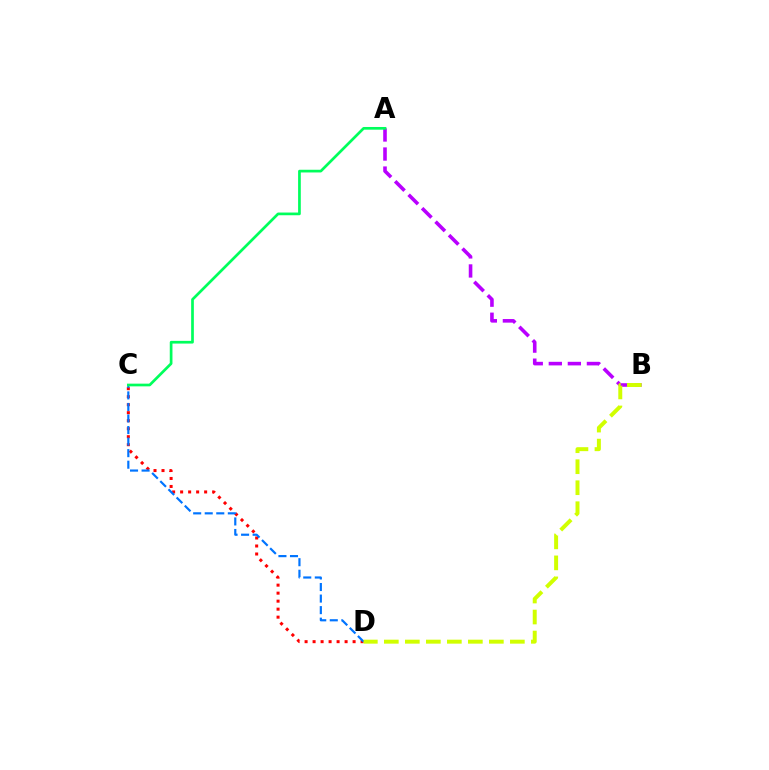{('C', 'D'): [{'color': '#ff0000', 'line_style': 'dotted', 'thickness': 2.17}, {'color': '#0074ff', 'line_style': 'dashed', 'thickness': 1.57}], ('A', 'B'): [{'color': '#b900ff', 'line_style': 'dashed', 'thickness': 2.59}], ('B', 'D'): [{'color': '#d1ff00', 'line_style': 'dashed', 'thickness': 2.85}], ('A', 'C'): [{'color': '#00ff5c', 'line_style': 'solid', 'thickness': 1.95}]}